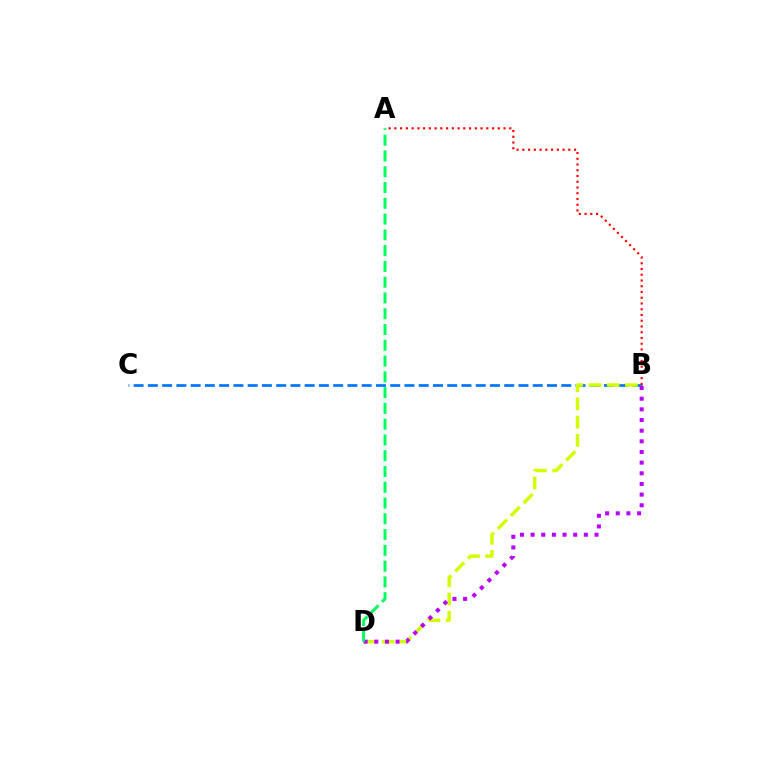{('B', 'C'): [{'color': '#0074ff', 'line_style': 'dashed', 'thickness': 1.94}], ('B', 'D'): [{'color': '#d1ff00', 'line_style': 'dashed', 'thickness': 2.48}, {'color': '#b900ff', 'line_style': 'dotted', 'thickness': 2.9}], ('A', 'B'): [{'color': '#ff0000', 'line_style': 'dotted', 'thickness': 1.56}], ('A', 'D'): [{'color': '#00ff5c', 'line_style': 'dashed', 'thickness': 2.14}]}